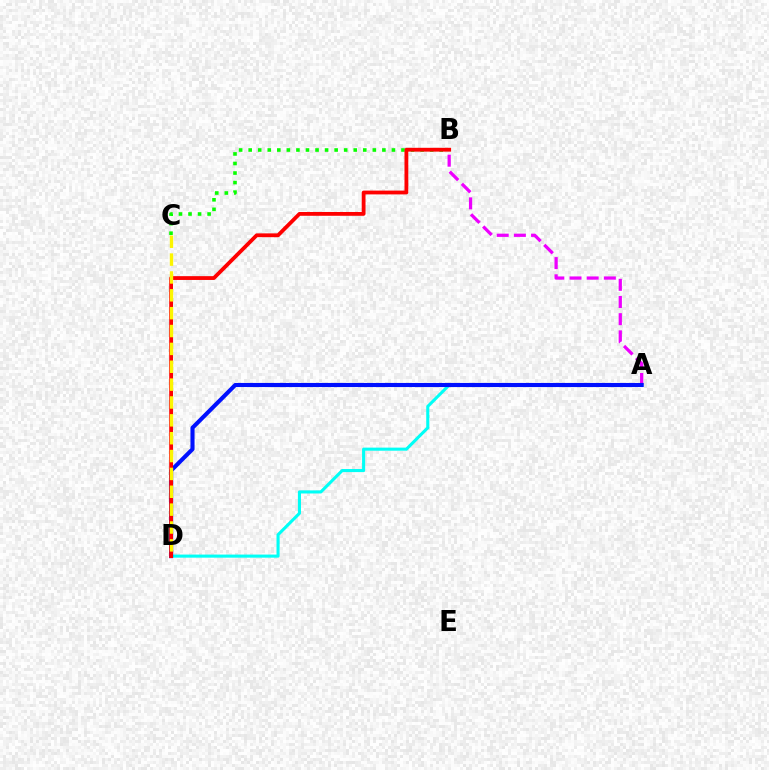{('B', 'C'): [{'color': '#08ff00', 'line_style': 'dotted', 'thickness': 2.6}], ('A', 'B'): [{'color': '#ee00ff', 'line_style': 'dashed', 'thickness': 2.33}], ('A', 'D'): [{'color': '#00fff6', 'line_style': 'solid', 'thickness': 2.22}, {'color': '#0010ff', 'line_style': 'solid', 'thickness': 2.95}], ('B', 'D'): [{'color': '#ff0000', 'line_style': 'solid', 'thickness': 2.74}], ('C', 'D'): [{'color': '#fcf500', 'line_style': 'dashed', 'thickness': 2.43}]}